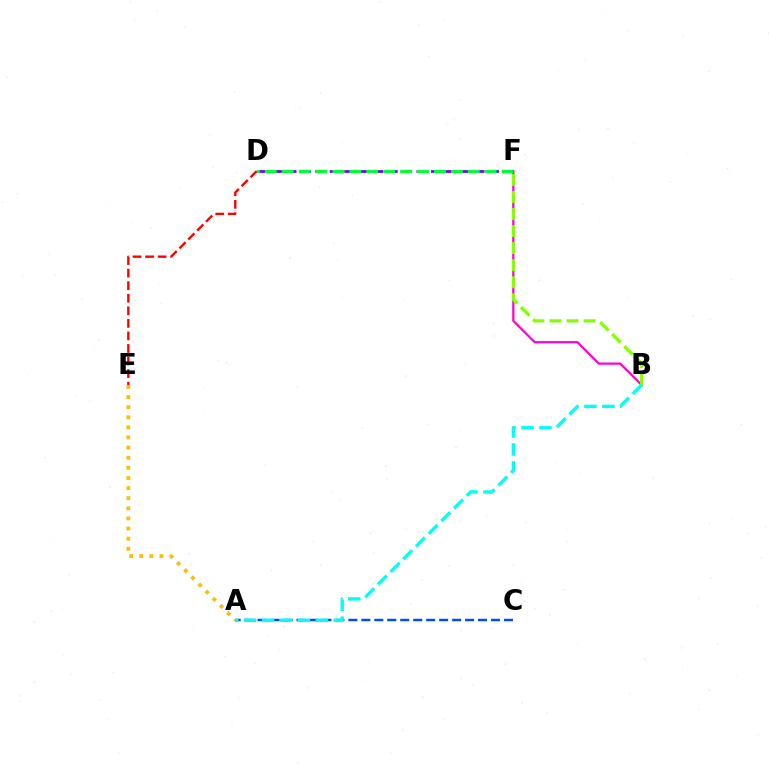{('A', 'C'): [{'color': '#004bff', 'line_style': 'dashed', 'thickness': 1.76}], ('B', 'F'): [{'color': '#ff00cf', 'line_style': 'solid', 'thickness': 1.61}, {'color': '#84ff00', 'line_style': 'dashed', 'thickness': 2.32}], ('D', 'F'): [{'color': '#7200ff', 'line_style': 'dashed', 'thickness': 1.96}, {'color': '#00ff39', 'line_style': 'dashed', 'thickness': 2.3}], ('A', 'E'): [{'color': '#ffbd00', 'line_style': 'dotted', 'thickness': 2.75}], ('A', 'B'): [{'color': '#00fff6', 'line_style': 'dashed', 'thickness': 2.44}], ('D', 'E'): [{'color': '#ff0000', 'line_style': 'dashed', 'thickness': 1.71}]}